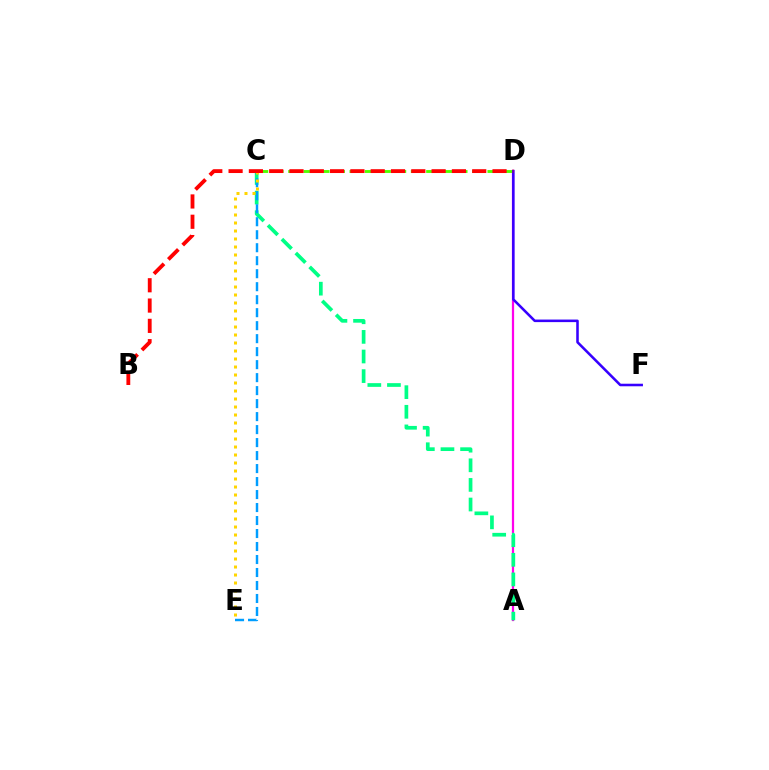{('A', 'D'): [{'color': '#ff00ed', 'line_style': 'solid', 'thickness': 1.61}], ('A', 'C'): [{'color': '#00ff86', 'line_style': 'dashed', 'thickness': 2.66}], ('C', 'E'): [{'color': '#009eff', 'line_style': 'dashed', 'thickness': 1.76}, {'color': '#ffd500', 'line_style': 'dotted', 'thickness': 2.17}], ('C', 'D'): [{'color': '#4fff00', 'line_style': 'dashed', 'thickness': 2.08}], ('D', 'F'): [{'color': '#3700ff', 'line_style': 'solid', 'thickness': 1.84}], ('B', 'D'): [{'color': '#ff0000', 'line_style': 'dashed', 'thickness': 2.76}]}